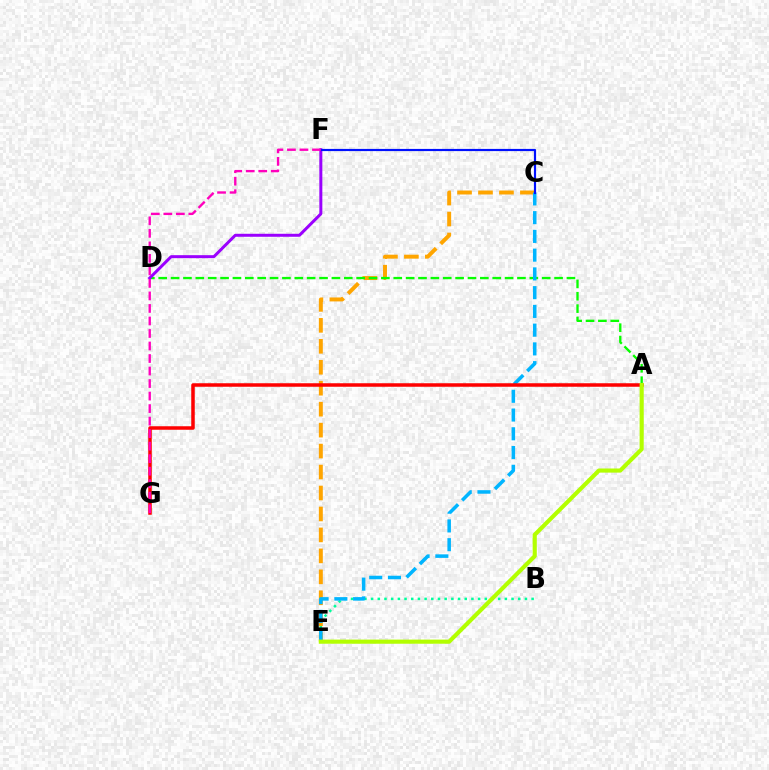{('B', 'E'): [{'color': '#00ff9d', 'line_style': 'dotted', 'thickness': 1.82}], ('C', 'E'): [{'color': '#ffa500', 'line_style': 'dashed', 'thickness': 2.85}, {'color': '#00b5ff', 'line_style': 'dashed', 'thickness': 2.55}], ('A', 'D'): [{'color': '#08ff00', 'line_style': 'dashed', 'thickness': 1.68}], ('D', 'F'): [{'color': '#9b00ff', 'line_style': 'solid', 'thickness': 2.16}], ('A', 'G'): [{'color': '#ff0000', 'line_style': 'solid', 'thickness': 2.52}], ('C', 'F'): [{'color': '#0010ff', 'line_style': 'solid', 'thickness': 1.57}], ('A', 'E'): [{'color': '#b3ff00', 'line_style': 'solid', 'thickness': 2.97}], ('F', 'G'): [{'color': '#ff00bd', 'line_style': 'dashed', 'thickness': 1.7}]}